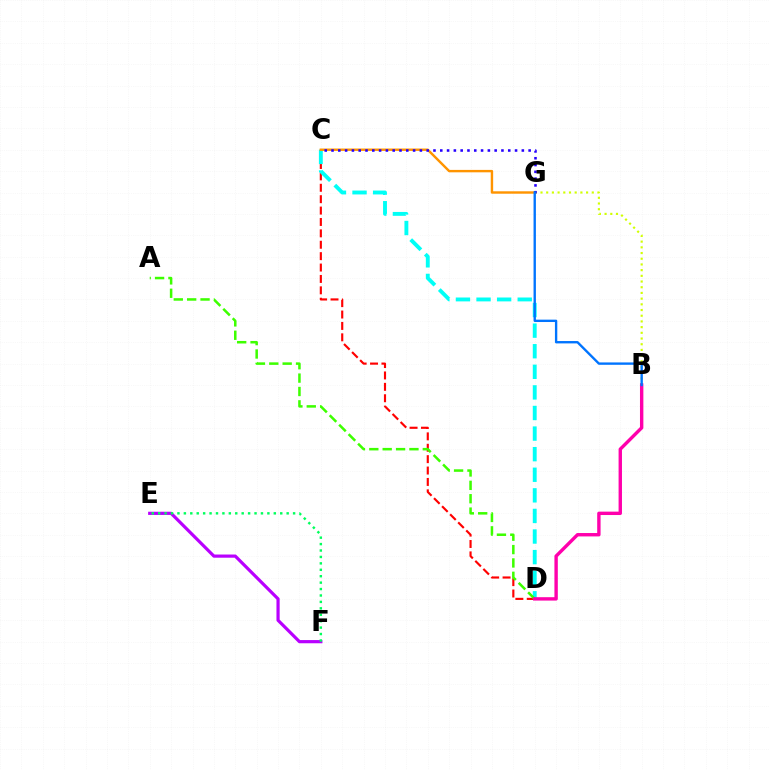{('B', 'G'): [{'color': '#d1ff00', 'line_style': 'dotted', 'thickness': 1.55}, {'color': '#0074ff', 'line_style': 'solid', 'thickness': 1.7}], ('C', 'D'): [{'color': '#ff0000', 'line_style': 'dashed', 'thickness': 1.55}, {'color': '#00fff6', 'line_style': 'dashed', 'thickness': 2.8}], ('E', 'F'): [{'color': '#b900ff', 'line_style': 'solid', 'thickness': 2.3}, {'color': '#00ff5c', 'line_style': 'dotted', 'thickness': 1.75}], ('C', 'G'): [{'color': '#ff9400', 'line_style': 'solid', 'thickness': 1.74}, {'color': '#2500ff', 'line_style': 'dotted', 'thickness': 1.85}], ('A', 'D'): [{'color': '#3dff00', 'line_style': 'dashed', 'thickness': 1.82}], ('B', 'D'): [{'color': '#ff00ac', 'line_style': 'solid', 'thickness': 2.44}]}